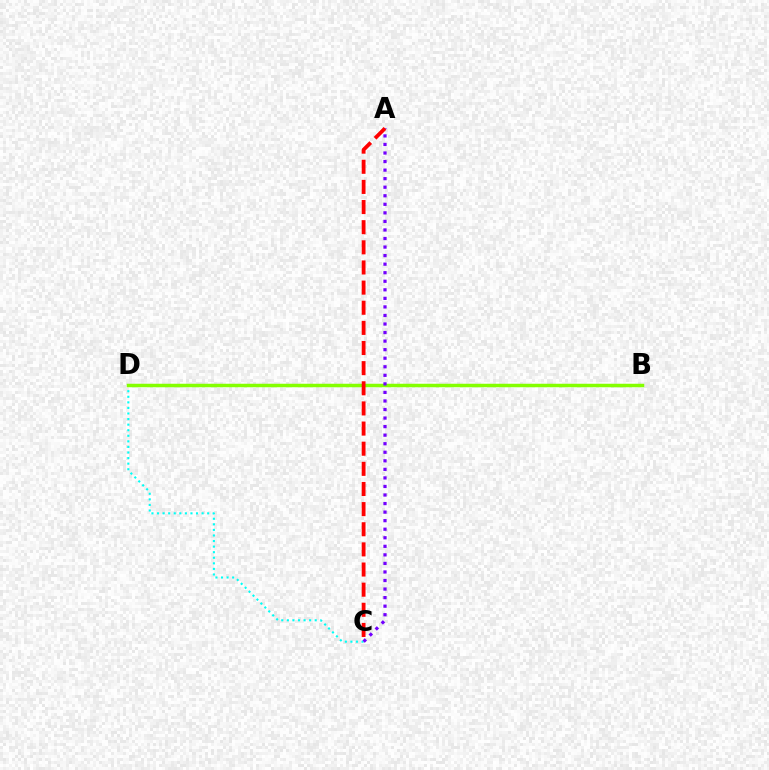{('C', 'D'): [{'color': '#00fff6', 'line_style': 'dotted', 'thickness': 1.51}], ('B', 'D'): [{'color': '#84ff00', 'line_style': 'solid', 'thickness': 2.51}], ('A', 'C'): [{'color': '#7200ff', 'line_style': 'dotted', 'thickness': 2.32}, {'color': '#ff0000', 'line_style': 'dashed', 'thickness': 2.74}]}